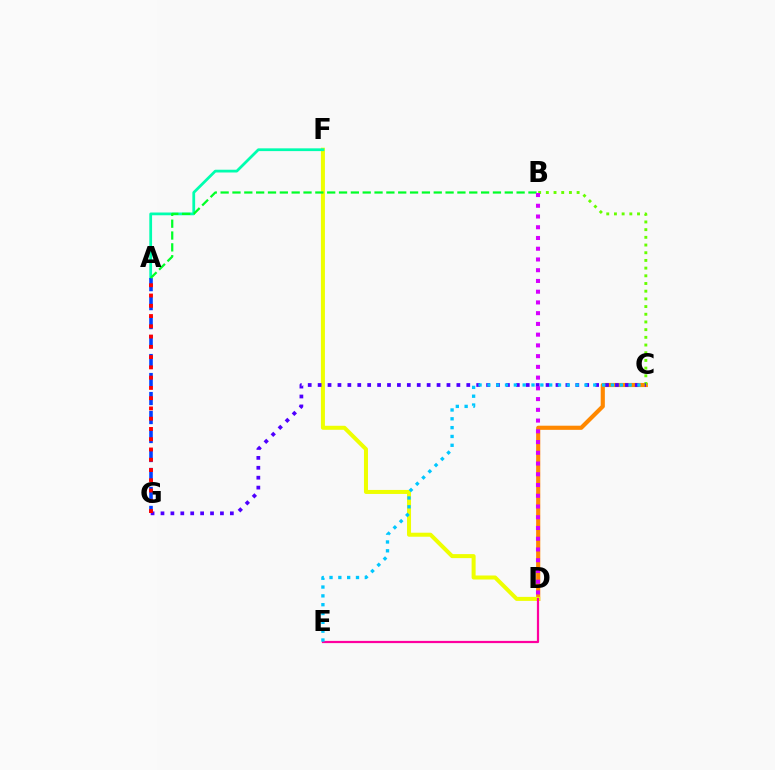{('C', 'D'): [{'color': '#ff8800', 'line_style': 'solid', 'thickness': 2.98}], ('B', 'C'): [{'color': '#66ff00', 'line_style': 'dotted', 'thickness': 2.09}], ('D', 'F'): [{'color': '#eeff00', 'line_style': 'solid', 'thickness': 2.89}], ('A', 'F'): [{'color': '#00ffaf', 'line_style': 'solid', 'thickness': 1.99}], ('C', 'G'): [{'color': '#4f00ff', 'line_style': 'dotted', 'thickness': 2.69}], ('A', 'G'): [{'color': '#003fff', 'line_style': 'dashed', 'thickness': 2.58}, {'color': '#ff0000', 'line_style': 'dotted', 'thickness': 2.79}], ('A', 'B'): [{'color': '#00ff27', 'line_style': 'dashed', 'thickness': 1.61}], ('D', 'E'): [{'color': '#ff00a0', 'line_style': 'solid', 'thickness': 1.59}], ('C', 'E'): [{'color': '#00c7ff', 'line_style': 'dotted', 'thickness': 2.4}], ('B', 'D'): [{'color': '#d600ff', 'line_style': 'dotted', 'thickness': 2.92}]}